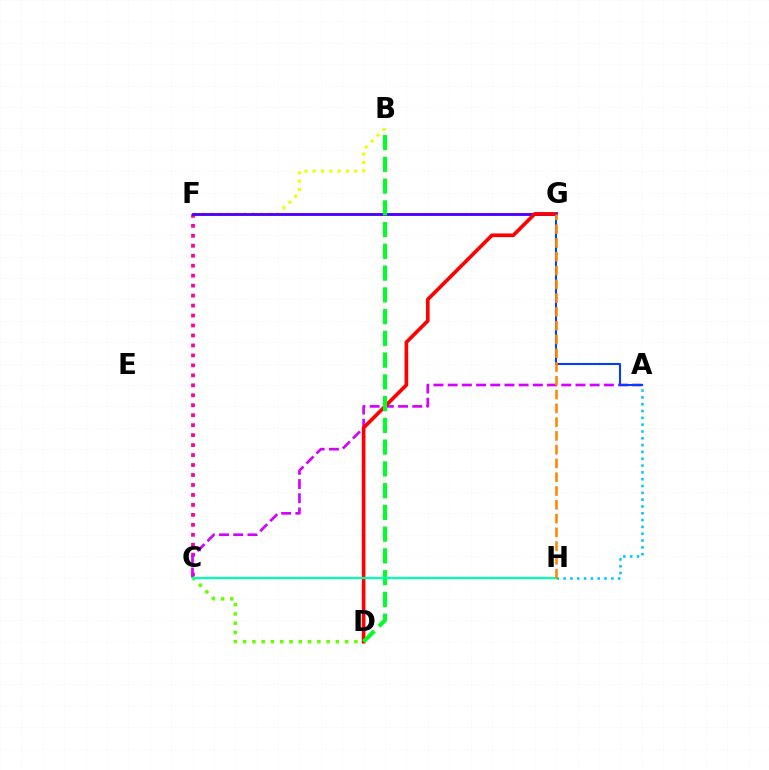{('B', 'F'): [{'color': '#eeff00', 'line_style': 'dotted', 'thickness': 2.25}], ('C', 'F'): [{'color': '#ff00a0', 'line_style': 'dotted', 'thickness': 2.71}], ('A', 'H'): [{'color': '#00c7ff', 'line_style': 'dotted', 'thickness': 1.85}], ('A', 'C'): [{'color': '#d600ff', 'line_style': 'dashed', 'thickness': 1.93}], ('F', 'G'): [{'color': '#4f00ff', 'line_style': 'solid', 'thickness': 2.07}], ('D', 'G'): [{'color': '#ff0000', 'line_style': 'solid', 'thickness': 2.64}], ('A', 'G'): [{'color': '#003fff', 'line_style': 'solid', 'thickness': 1.5}], ('C', 'D'): [{'color': '#66ff00', 'line_style': 'dotted', 'thickness': 2.52}], ('B', 'D'): [{'color': '#00ff27', 'line_style': 'dashed', 'thickness': 2.96}], ('C', 'H'): [{'color': '#00ffaf', 'line_style': 'solid', 'thickness': 1.63}], ('G', 'H'): [{'color': '#ff8800', 'line_style': 'dashed', 'thickness': 1.87}]}